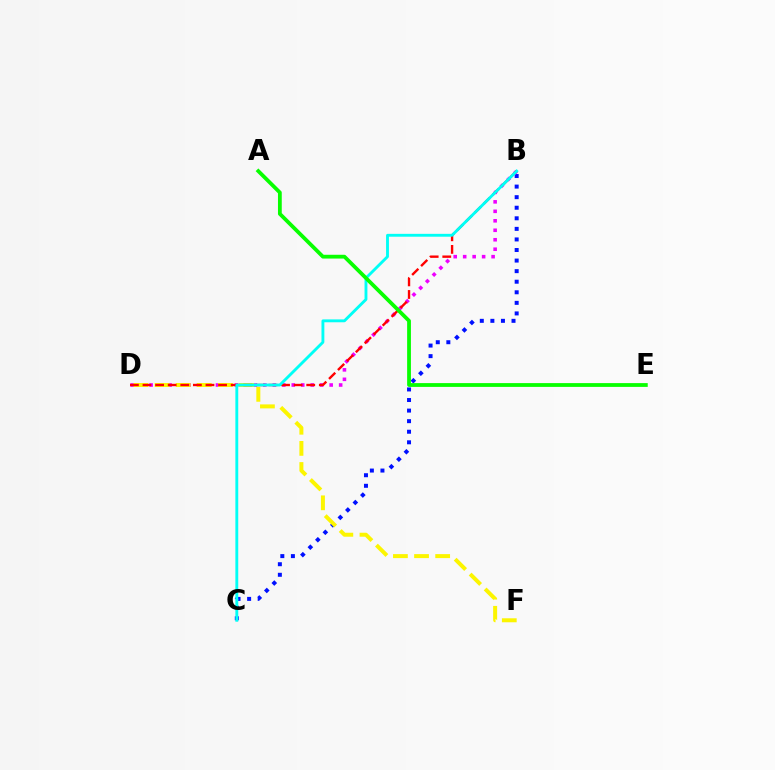{('B', 'C'): [{'color': '#0010ff', 'line_style': 'dotted', 'thickness': 2.87}, {'color': '#00fff6', 'line_style': 'solid', 'thickness': 2.06}], ('B', 'D'): [{'color': '#ee00ff', 'line_style': 'dotted', 'thickness': 2.57}, {'color': '#ff0000', 'line_style': 'dashed', 'thickness': 1.71}], ('D', 'F'): [{'color': '#fcf500', 'line_style': 'dashed', 'thickness': 2.87}], ('A', 'E'): [{'color': '#08ff00', 'line_style': 'solid', 'thickness': 2.73}]}